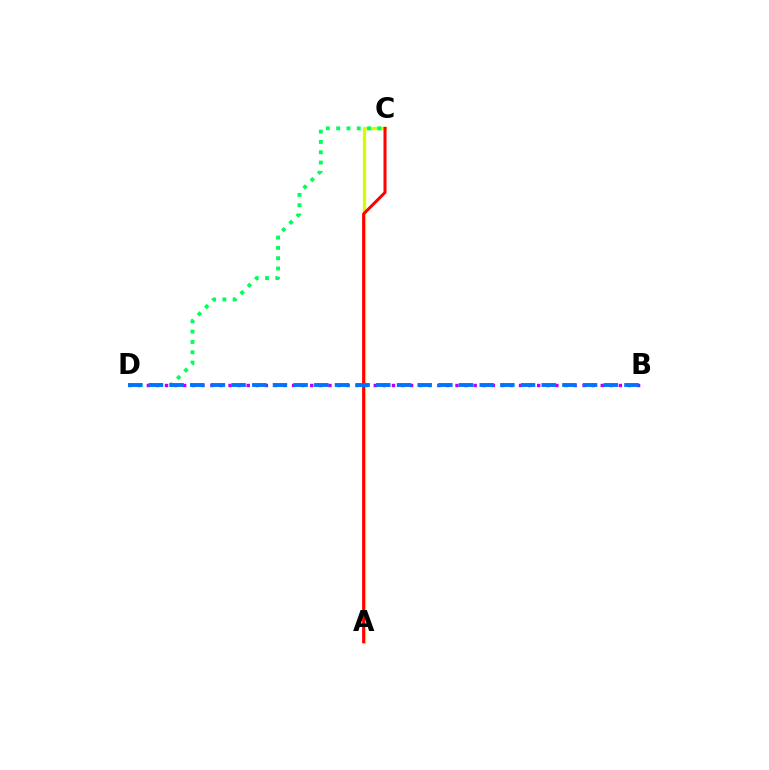{('B', 'D'): [{'color': '#b900ff', 'line_style': 'dotted', 'thickness': 2.47}, {'color': '#0074ff', 'line_style': 'dashed', 'thickness': 2.81}], ('A', 'C'): [{'color': '#d1ff00', 'line_style': 'solid', 'thickness': 2.38}, {'color': '#ff0000', 'line_style': 'solid', 'thickness': 2.17}], ('C', 'D'): [{'color': '#00ff5c', 'line_style': 'dotted', 'thickness': 2.8}]}